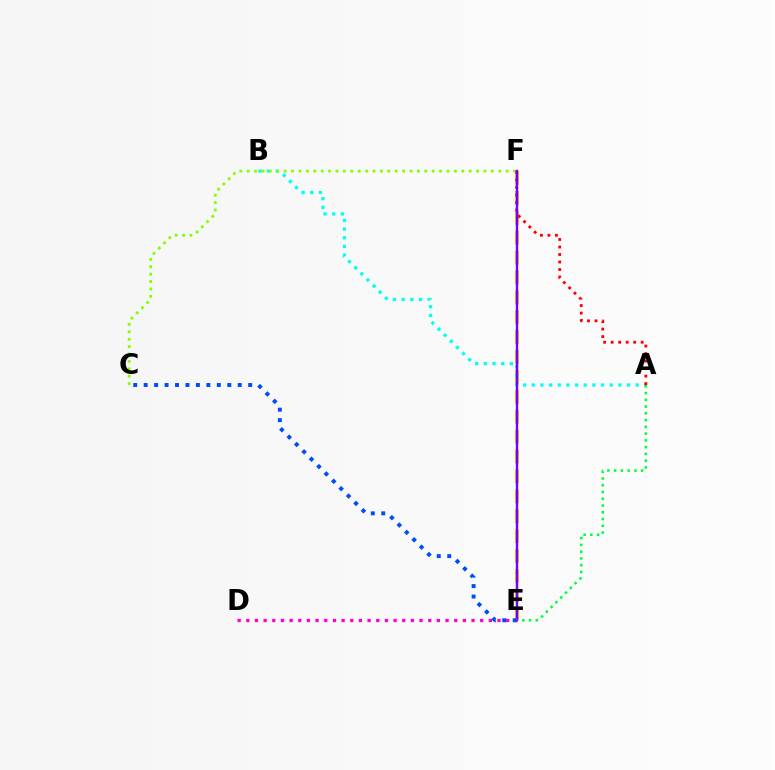{('E', 'F'): [{'color': '#ffbd00', 'line_style': 'dashed', 'thickness': 2.7}, {'color': '#7200ff', 'line_style': 'solid', 'thickness': 1.74}], ('A', 'B'): [{'color': '#00fff6', 'line_style': 'dotted', 'thickness': 2.35}], ('A', 'E'): [{'color': '#00ff39', 'line_style': 'dotted', 'thickness': 1.84}], ('C', 'F'): [{'color': '#84ff00', 'line_style': 'dotted', 'thickness': 2.01}], ('A', 'F'): [{'color': '#ff0000', 'line_style': 'dotted', 'thickness': 2.04}], ('D', 'E'): [{'color': '#ff00cf', 'line_style': 'dotted', 'thickness': 2.35}], ('C', 'E'): [{'color': '#004bff', 'line_style': 'dotted', 'thickness': 2.84}]}